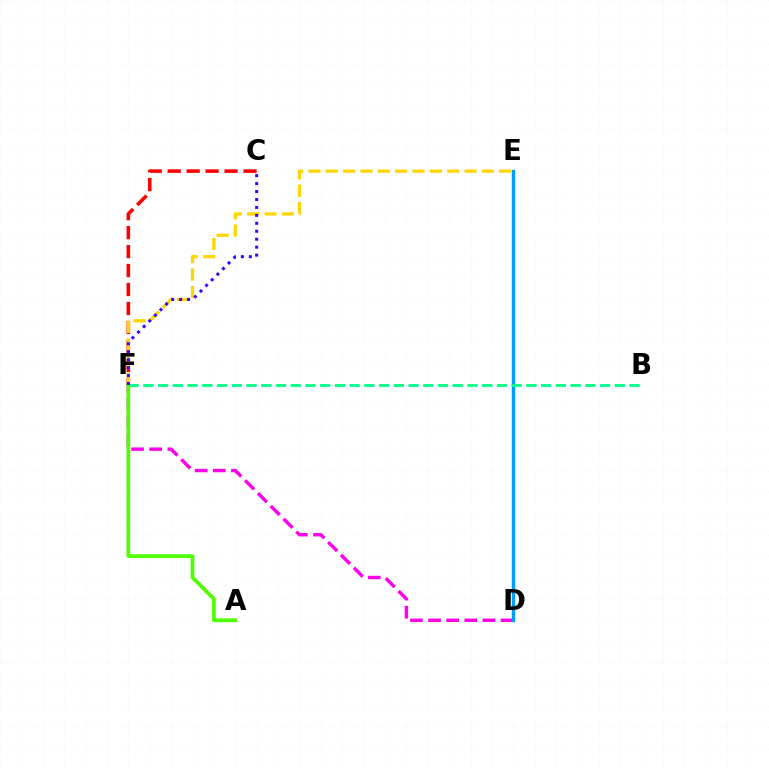{('D', 'F'): [{'color': '#ff00ed', 'line_style': 'dashed', 'thickness': 2.46}], ('C', 'F'): [{'color': '#ff0000', 'line_style': 'dashed', 'thickness': 2.58}, {'color': '#3700ff', 'line_style': 'dotted', 'thickness': 2.16}], ('D', 'E'): [{'color': '#009eff', 'line_style': 'solid', 'thickness': 2.46}], ('E', 'F'): [{'color': '#ffd500', 'line_style': 'dashed', 'thickness': 2.36}], ('B', 'F'): [{'color': '#00ff86', 'line_style': 'dashed', 'thickness': 2.0}], ('A', 'F'): [{'color': '#4fff00', 'line_style': 'solid', 'thickness': 2.69}]}